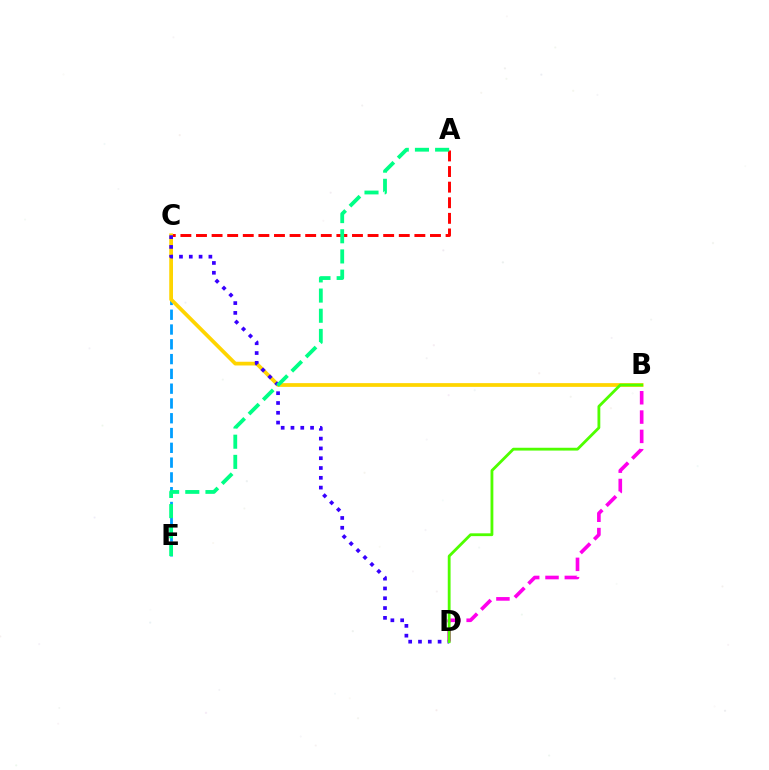{('C', 'E'): [{'color': '#009eff', 'line_style': 'dashed', 'thickness': 2.01}], ('A', 'C'): [{'color': '#ff0000', 'line_style': 'dashed', 'thickness': 2.12}], ('B', 'C'): [{'color': '#ffd500', 'line_style': 'solid', 'thickness': 2.69}], ('C', 'D'): [{'color': '#3700ff', 'line_style': 'dotted', 'thickness': 2.66}], ('A', 'E'): [{'color': '#00ff86', 'line_style': 'dashed', 'thickness': 2.74}], ('B', 'D'): [{'color': '#ff00ed', 'line_style': 'dashed', 'thickness': 2.62}, {'color': '#4fff00', 'line_style': 'solid', 'thickness': 2.03}]}